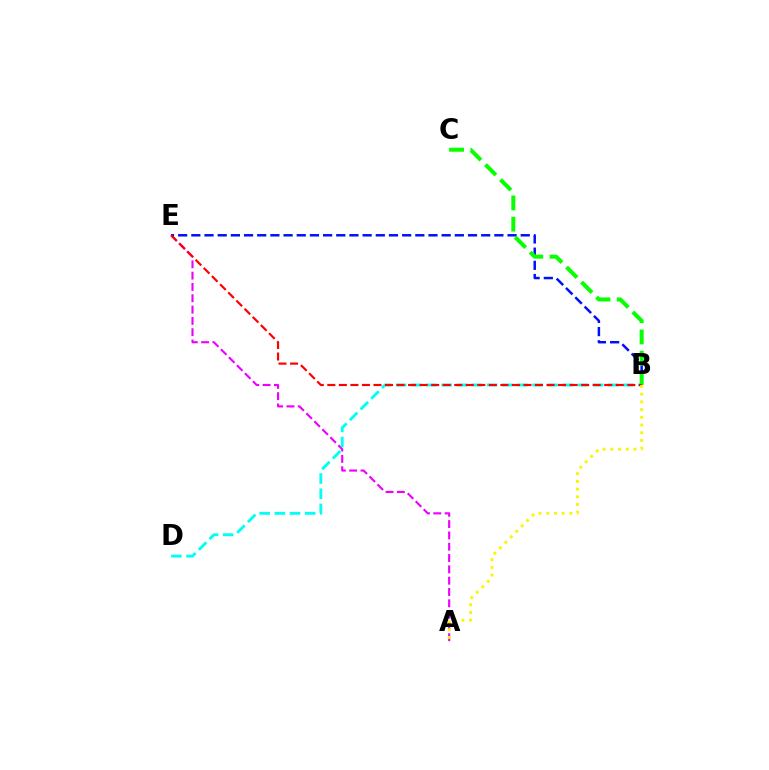{('A', 'E'): [{'color': '#ee00ff', 'line_style': 'dashed', 'thickness': 1.54}], ('B', 'E'): [{'color': '#0010ff', 'line_style': 'dashed', 'thickness': 1.79}, {'color': '#ff0000', 'line_style': 'dashed', 'thickness': 1.57}], ('B', 'D'): [{'color': '#00fff6', 'line_style': 'dashed', 'thickness': 2.06}], ('B', 'C'): [{'color': '#08ff00', 'line_style': 'dashed', 'thickness': 2.88}], ('A', 'B'): [{'color': '#fcf500', 'line_style': 'dotted', 'thickness': 2.1}]}